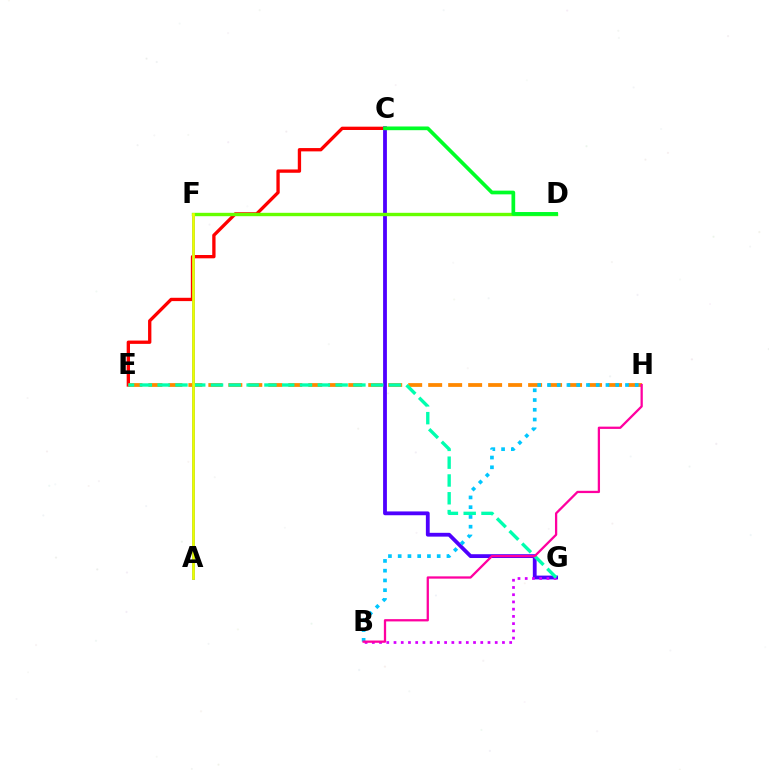{('C', 'E'): [{'color': '#ff0000', 'line_style': 'solid', 'thickness': 2.39}], ('C', 'G'): [{'color': '#4f00ff', 'line_style': 'solid', 'thickness': 2.74}], ('B', 'G'): [{'color': '#d600ff', 'line_style': 'dotted', 'thickness': 1.96}], ('E', 'H'): [{'color': '#ff8800', 'line_style': 'dashed', 'thickness': 2.71}], ('A', 'F'): [{'color': '#003fff', 'line_style': 'solid', 'thickness': 1.89}, {'color': '#eeff00', 'line_style': 'solid', 'thickness': 1.97}], ('B', 'H'): [{'color': '#00c7ff', 'line_style': 'dotted', 'thickness': 2.65}, {'color': '#ff00a0', 'line_style': 'solid', 'thickness': 1.64}], ('D', 'F'): [{'color': '#66ff00', 'line_style': 'solid', 'thickness': 2.43}], ('E', 'G'): [{'color': '#00ffaf', 'line_style': 'dashed', 'thickness': 2.42}], ('C', 'D'): [{'color': '#00ff27', 'line_style': 'solid', 'thickness': 2.67}]}